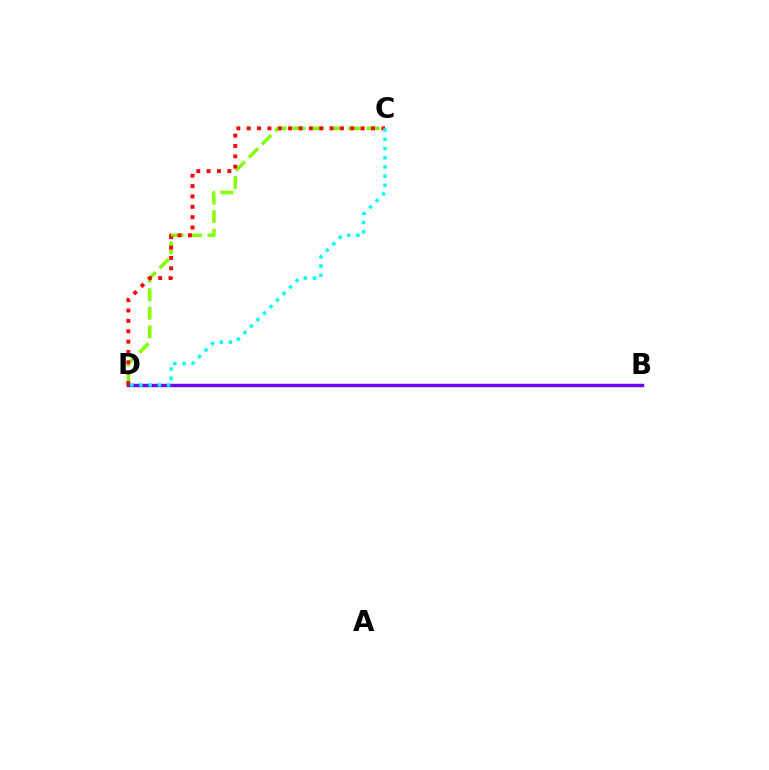{('C', 'D'): [{'color': '#84ff00', 'line_style': 'dashed', 'thickness': 2.52}, {'color': '#ff0000', 'line_style': 'dotted', 'thickness': 2.81}, {'color': '#00fff6', 'line_style': 'dotted', 'thickness': 2.5}], ('B', 'D'): [{'color': '#7200ff', 'line_style': 'solid', 'thickness': 2.47}]}